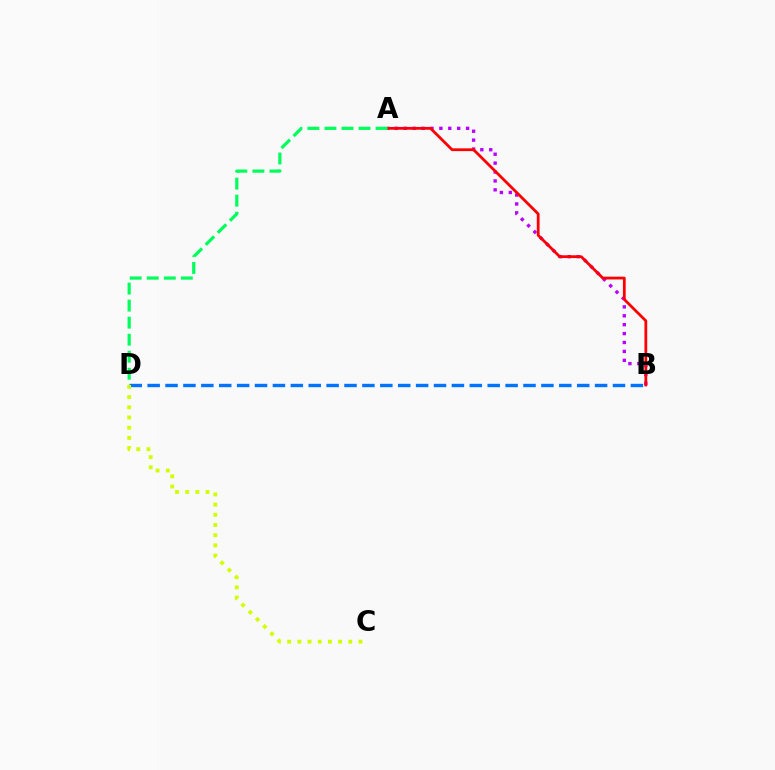{('A', 'B'): [{'color': '#b900ff', 'line_style': 'dotted', 'thickness': 2.42}, {'color': '#ff0000', 'line_style': 'solid', 'thickness': 2.0}], ('B', 'D'): [{'color': '#0074ff', 'line_style': 'dashed', 'thickness': 2.43}], ('C', 'D'): [{'color': '#d1ff00', 'line_style': 'dotted', 'thickness': 2.77}], ('A', 'D'): [{'color': '#00ff5c', 'line_style': 'dashed', 'thickness': 2.32}]}